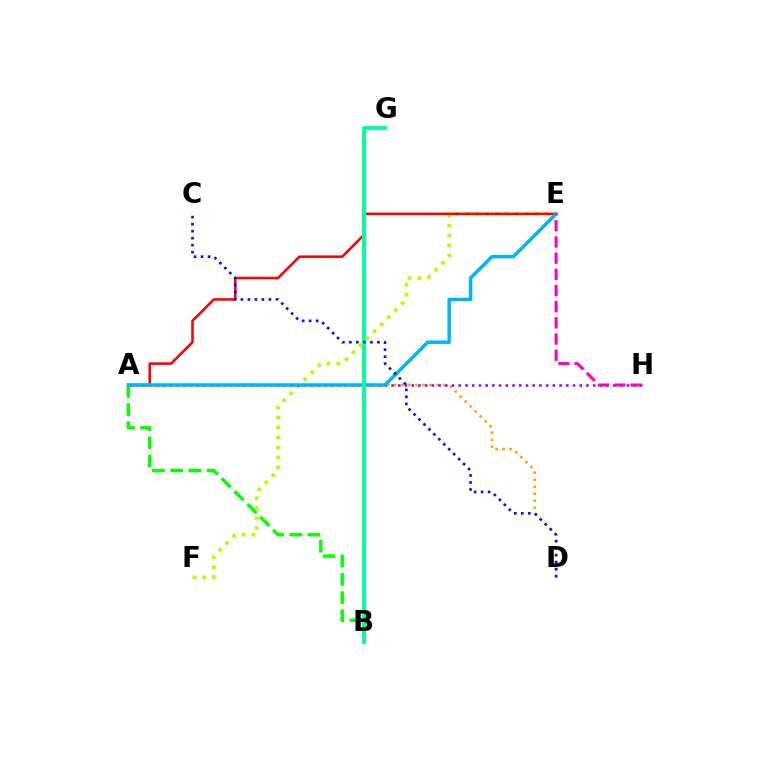{('E', 'F'): [{'color': '#b3ff00', 'line_style': 'dotted', 'thickness': 2.7}], ('A', 'B'): [{'color': '#08ff00', 'line_style': 'dashed', 'thickness': 2.47}], ('A', 'E'): [{'color': '#ff0000', 'line_style': 'solid', 'thickness': 1.84}, {'color': '#00b5ff', 'line_style': 'solid', 'thickness': 2.5}], ('A', 'D'): [{'color': '#ffa500', 'line_style': 'dotted', 'thickness': 1.91}], ('A', 'H'): [{'color': '#9b00ff', 'line_style': 'dotted', 'thickness': 1.83}], ('B', 'G'): [{'color': '#00ff9d', 'line_style': 'solid', 'thickness': 2.82}], ('E', 'H'): [{'color': '#ff00bd', 'line_style': 'dashed', 'thickness': 2.2}], ('C', 'D'): [{'color': '#0010ff', 'line_style': 'dotted', 'thickness': 1.9}]}